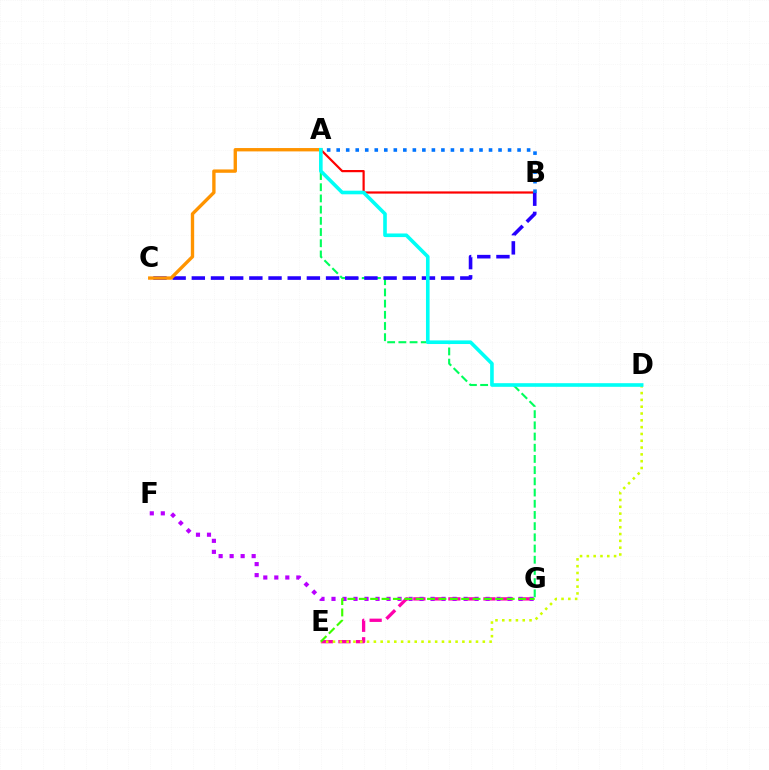{('E', 'G'): [{'color': '#ff00ac', 'line_style': 'dashed', 'thickness': 2.38}, {'color': '#3dff00', 'line_style': 'dashed', 'thickness': 1.55}], ('D', 'E'): [{'color': '#d1ff00', 'line_style': 'dotted', 'thickness': 1.85}], ('A', 'G'): [{'color': '#00ff5c', 'line_style': 'dashed', 'thickness': 1.52}], ('A', 'B'): [{'color': '#ff0000', 'line_style': 'solid', 'thickness': 1.58}, {'color': '#0074ff', 'line_style': 'dotted', 'thickness': 2.59}], ('B', 'C'): [{'color': '#2500ff', 'line_style': 'dashed', 'thickness': 2.61}], ('F', 'G'): [{'color': '#b900ff', 'line_style': 'dotted', 'thickness': 2.99}], ('A', 'C'): [{'color': '#ff9400', 'line_style': 'solid', 'thickness': 2.41}], ('A', 'D'): [{'color': '#00fff6', 'line_style': 'solid', 'thickness': 2.6}]}